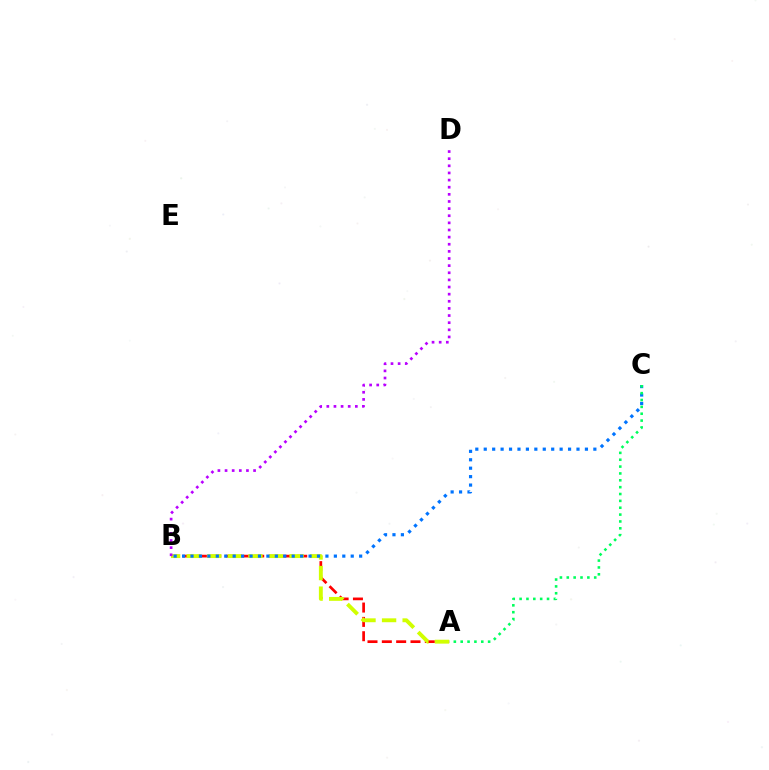{('A', 'B'): [{'color': '#ff0000', 'line_style': 'dashed', 'thickness': 1.95}, {'color': '#d1ff00', 'line_style': 'dashed', 'thickness': 2.8}], ('B', 'C'): [{'color': '#0074ff', 'line_style': 'dotted', 'thickness': 2.29}], ('B', 'D'): [{'color': '#b900ff', 'line_style': 'dotted', 'thickness': 1.94}], ('A', 'C'): [{'color': '#00ff5c', 'line_style': 'dotted', 'thickness': 1.86}]}